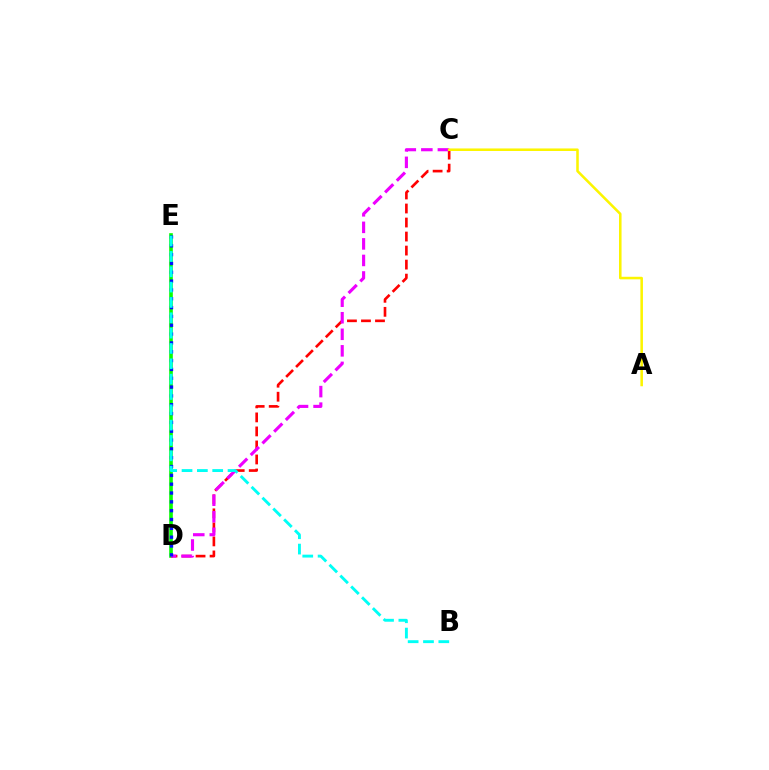{('D', 'E'): [{'color': '#08ff00', 'line_style': 'solid', 'thickness': 2.62}, {'color': '#0010ff', 'line_style': 'dotted', 'thickness': 2.4}], ('C', 'D'): [{'color': '#ff0000', 'line_style': 'dashed', 'thickness': 1.9}, {'color': '#ee00ff', 'line_style': 'dashed', 'thickness': 2.25}], ('A', 'C'): [{'color': '#fcf500', 'line_style': 'solid', 'thickness': 1.84}], ('B', 'E'): [{'color': '#00fff6', 'line_style': 'dashed', 'thickness': 2.08}]}